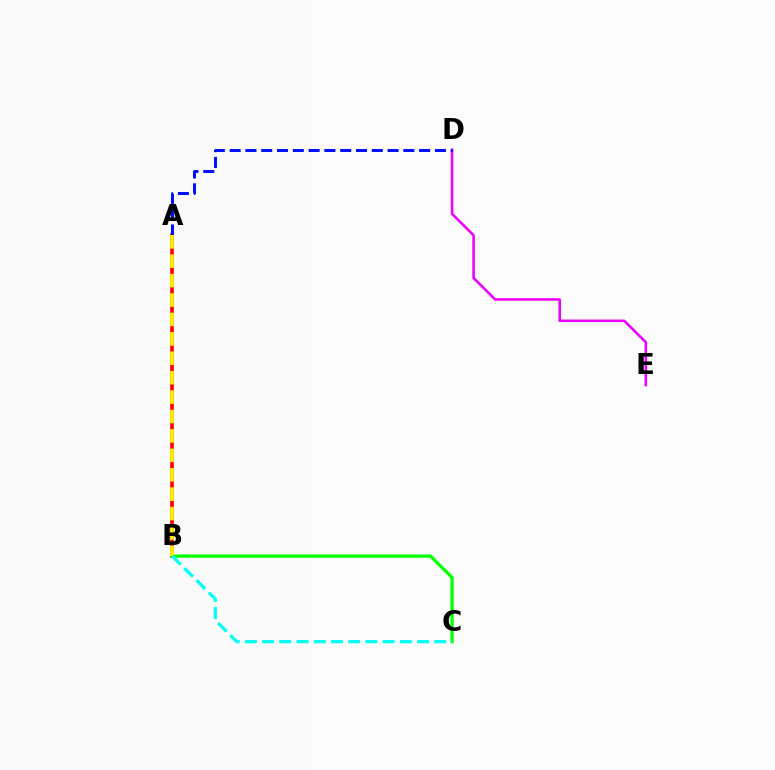{('A', 'B'): [{'color': '#ff0000', 'line_style': 'solid', 'thickness': 2.64}, {'color': '#fcf500', 'line_style': 'dashed', 'thickness': 2.64}], ('B', 'C'): [{'color': '#08ff00', 'line_style': 'solid', 'thickness': 2.35}, {'color': '#00fff6', 'line_style': 'dashed', 'thickness': 2.34}], ('D', 'E'): [{'color': '#ee00ff', 'line_style': 'solid', 'thickness': 1.85}], ('A', 'D'): [{'color': '#0010ff', 'line_style': 'dashed', 'thickness': 2.15}]}